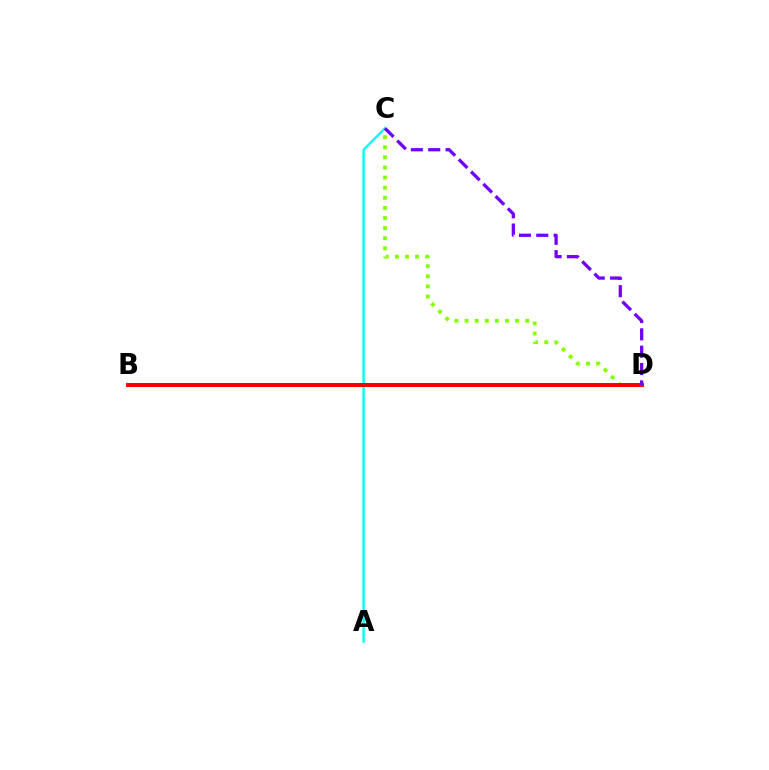{('C', 'D'): [{'color': '#84ff00', 'line_style': 'dotted', 'thickness': 2.75}, {'color': '#7200ff', 'line_style': 'dashed', 'thickness': 2.36}], ('A', 'C'): [{'color': '#00fff6', 'line_style': 'solid', 'thickness': 1.7}], ('B', 'D'): [{'color': '#ff0000', 'line_style': 'solid', 'thickness': 2.88}]}